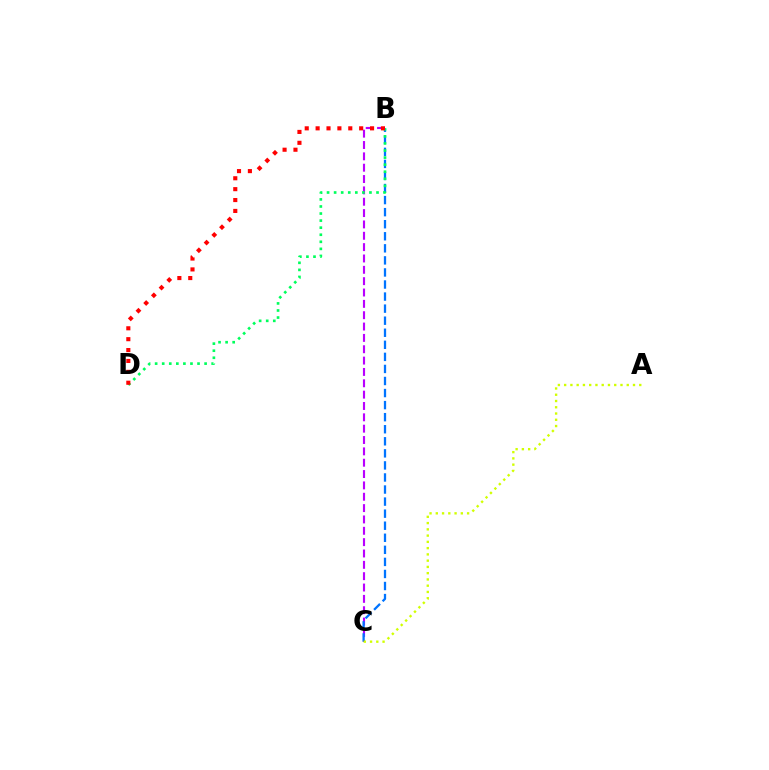{('B', 'C'): [{'color': '#b900ff', 'line_style': 'dashed', 'thickness': 1.54}, {'color': '#0074ff', 'line_style': 'dashed', 'thickness': 1.64}], ('B', 'D'): [{'color': '#00ff5c', 'line_style': 'dotted', 'thickness': 1.92}, {'color': '#ff0000', 'line_style': 'dotted', 'thickness': 2.96}], ('A', 'C'): [{'color': '#d1ff00', 'line_style': 'dotted', 'thickness': 1.7}]}